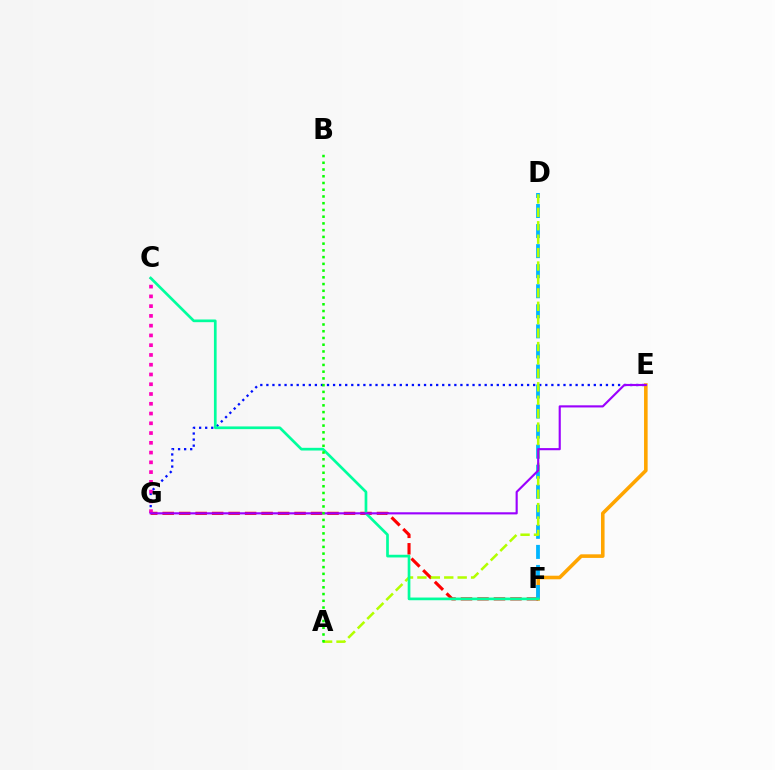{('E', 'G'): [{'color': '#0010ff', 'line_style': 'dotted', 'thickness': 1.65}, {'color': '#9b00ff', 'line_style': 'solid', 'thickness': 1.54}], ('E', 'F'): [{'color': '#ffa500', 'line_style': 'solid', 'thickness': 2.58}], ('F', 'G'): [{'color': '#ff0000', 'line_style': 'dashed', 'thickness': 2.24}], ('D', 'F'): [{'color': '#00b5ff', 'line_style': 'dashed', 'thickness': 2.72}], ('A', 'D'): [{'color': '#b3ff00', 'line_style': 'dashed', 'thickness': 1.82}], ('C', 'G'): [{'color': '#ff00bd', 'line_style': 'dotted', 'thickness': 2.65}], ('C', 'F'): [{'color': '#00ff9d', 'line_style': 'solid', 'thickness': 1.94}], ('A', 'B'): [{'color': '#08ff00', 'line_style': 'dotted', 'thickness': 1.83}]}